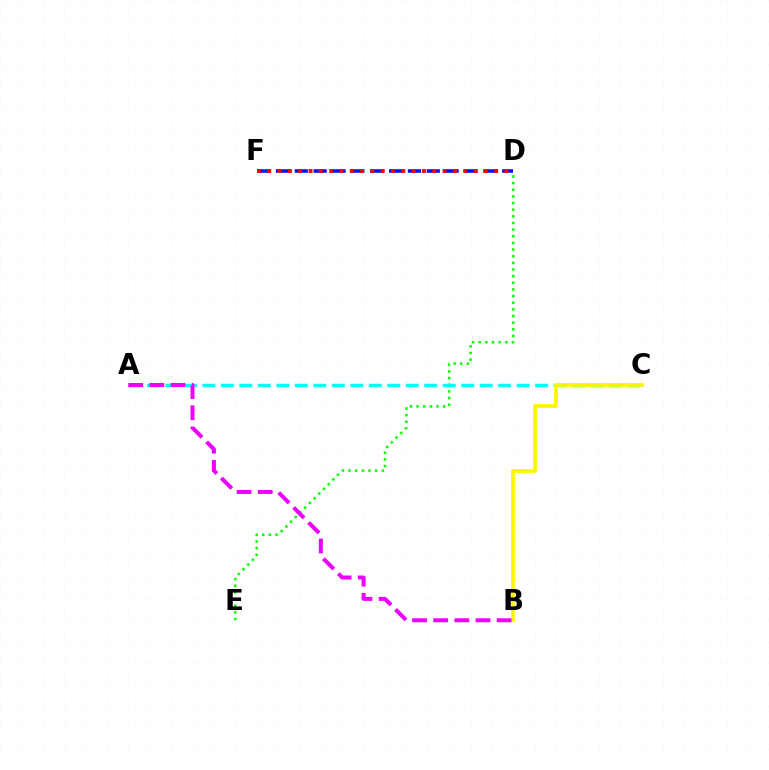{('D', 'E'): [{'color': '#08ff00', 'line_style': 'dotted', 'thickness': 1.81}], ('A', 'C'): [{'color': '#00fff6', 'line_style': 'dashed', 'thickness': 2.51}], ('D', 'F'): [{'color': '#0010ff', 'line_style': 'dashed', 'thickness': 2.56}, {'color': '#ff0000', 'line_style': 'dotted', 'thickness': 2.8}], ('B', 'C'): [{'color': '#fcf500', 'line_style': 'solid', 'thickness': 2.66}], ('A', 'B'): [{'color': '#ee00ff', 'line_style': 'dashed', 'thickness': 2.87}]}